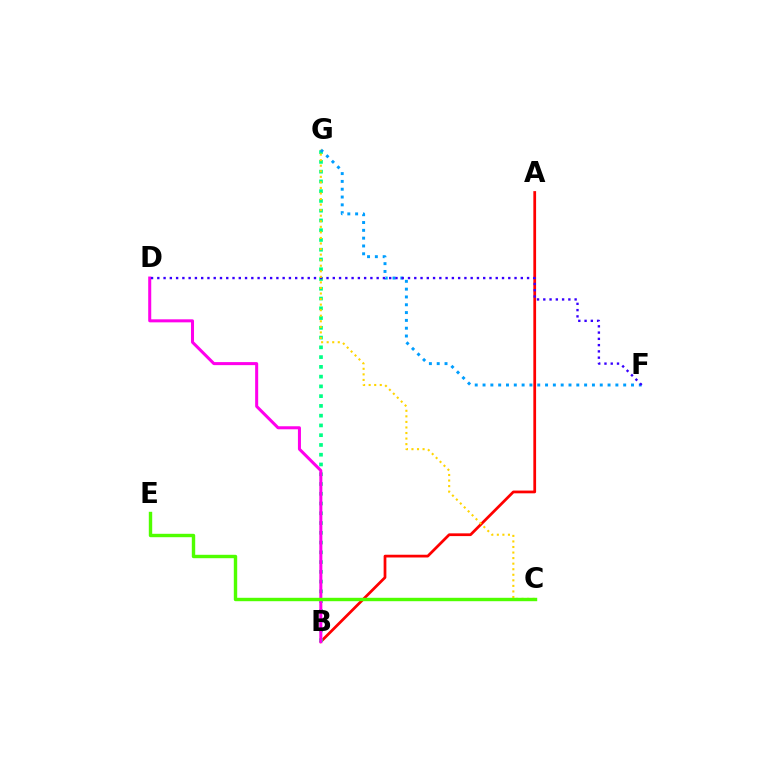{('A', 'B'): [{'color': '#ff0000', 'line_style': 'solid', 'thickness': 1.98}], ('B', 'G'): [{'color': '#00ff86', 'line_style': 'dotted', 'thickness': 2.65}], ('B', 'D'): [{'color': '#ff00ed', 'line_style': 'solid', 'thickness': 2.18}], ('F', 'G'): [{'color': '#009eff', 'line_style': 'dotted', 'thickness': 2.12}], ('D', 'F'): [{'color': '#3700ff', 'line_style': 'dotted', 'thickness': 1.7}], ('C', 'G'): [{'color': '#ffd500', 'line_style': 'dotted', 'thickness': 1.51}], ('C', 'E'): [{'color': '#4fff00', 'line_style': 'solid', 'thickness': 2.45}]}